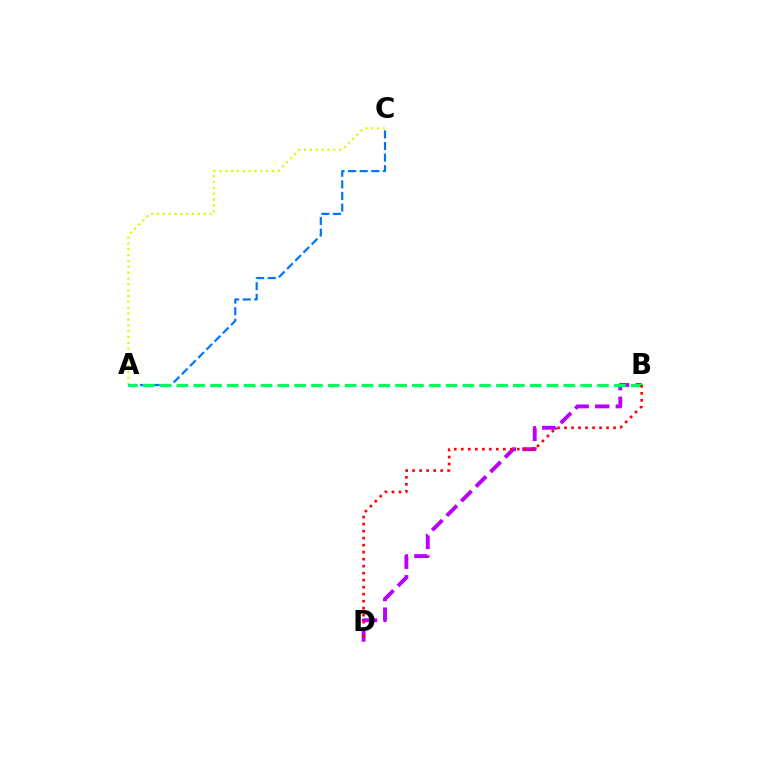{('A', 'C'): [{'color': '#d1ff00', 'line_style': 'dotted', 'thickness': 1.59}, {'color': '#0074ff', 'line_style': 'dashed', 'thickness': 1.57}], ('B', 'D'): [{'color': '#b900ff', 'line_style': 'dashed', 'thickness': 2.8}, {'color': '#ff0000', 'line_style': 'dotted', 'thickness': 1.9}], ('A', 'B'): [{'color': '#00ff5c', 'line_style': 'dashed', 'thickness': 2.29}]}